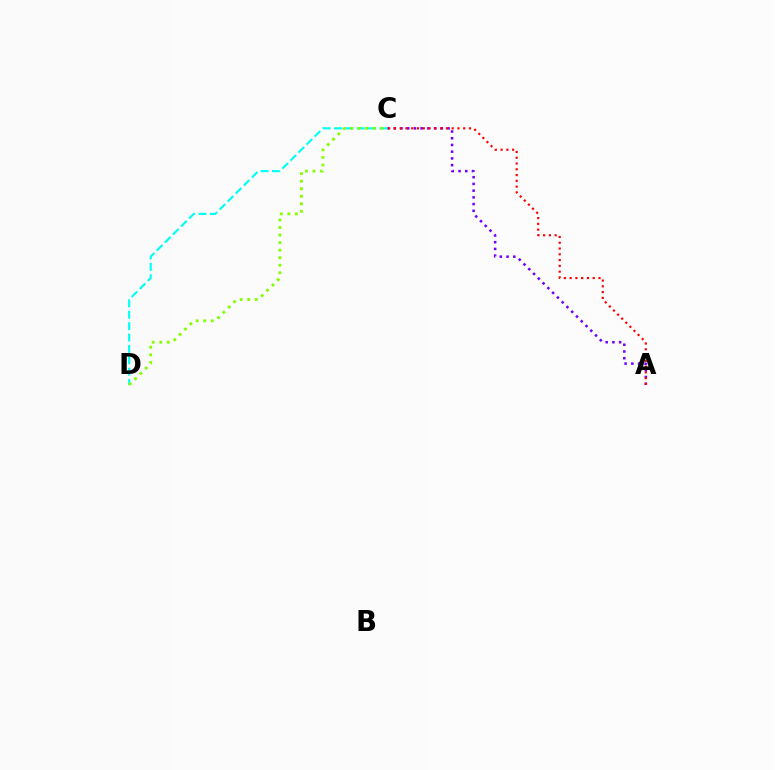{('C', 'D'): [{'color': '#00fff6', 'line_style': 'dashed', 'thickness': 1.55}, {'color': '#84ff00', 'line_style': 'dotted', 'thickness': 2.05}], ('A', 'C'): [{'color': '#7200ff', 'line_style': 'dotted', 'thickness': 1.83}, {'color': '#ff0000', 'line_style': 'dotted', 'thickness': 1.57}]}